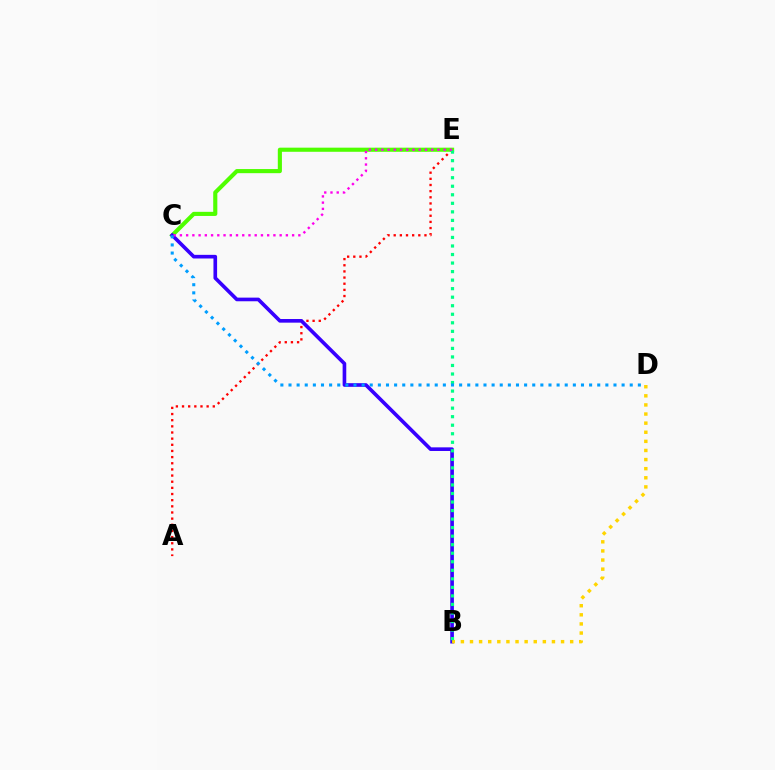{('A', 'E'): [{'color': '#ff0000', 'line_style': 'dotted', 'thickness': 1.67}], ('C', 'E'): [{'color': '#4fff00', 'line_style': 'solid', 'thickness': 2.97}, {'color': '#ff00ed', 'line_style': 'dotted', 'thickness': 1.69}], ('B', 'C'): [{'color': '#3700ff', 'line_style': 'solid', 'thickness': 2.62}], ('B', 'D'): [{'color': '#ffd500', 'line_style': 'dotted', 'thickness': 2.47}], ('B', 'E'): [{'color': '#00ff86', 'line_style': 'dotted', 'thickness': 2.32}], ('C', 'D'): [{'color': '#009eff', 'line_style': 'dotted', 'thickness': 2.21}]}